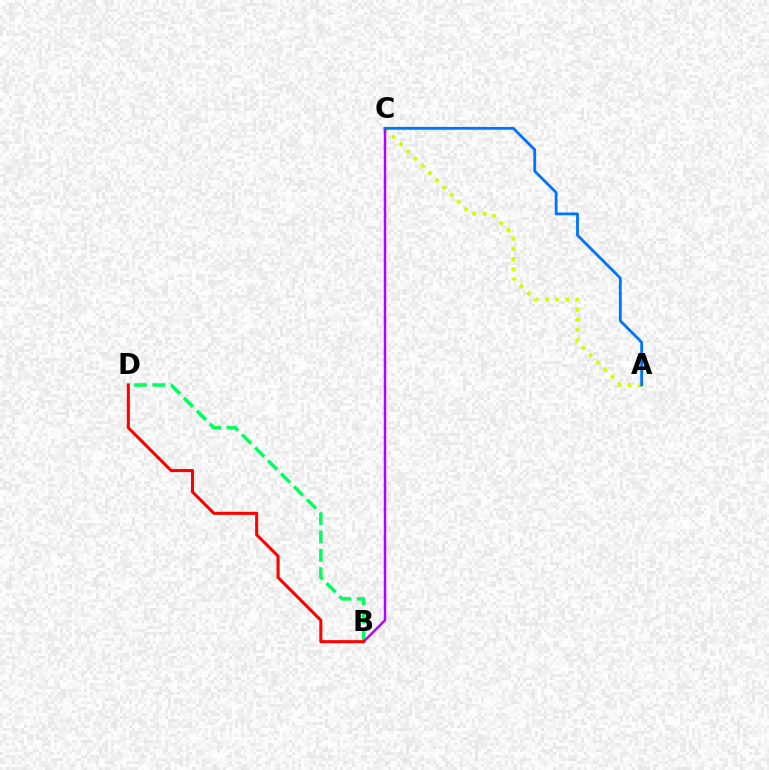{('A', 'C'): [{'color': '#d1ff00', 'line_style': 'dotted', 'thickness': 2.78}, {'color': '#0074ff', 'line_style': 'solid', 'thickness': 2.02}], ('B', 'D'): [{'color': '#00ff5c', 'line_style': 'dashed', 'thickness': 2.5}, {'color': '#ff0000', 'line_style': 'solid', 'thickness': 2.19}], ('B', 'C'): [{'color': '#b900ff', 'line_style': 'solid', 'thickness': 1.77}]}